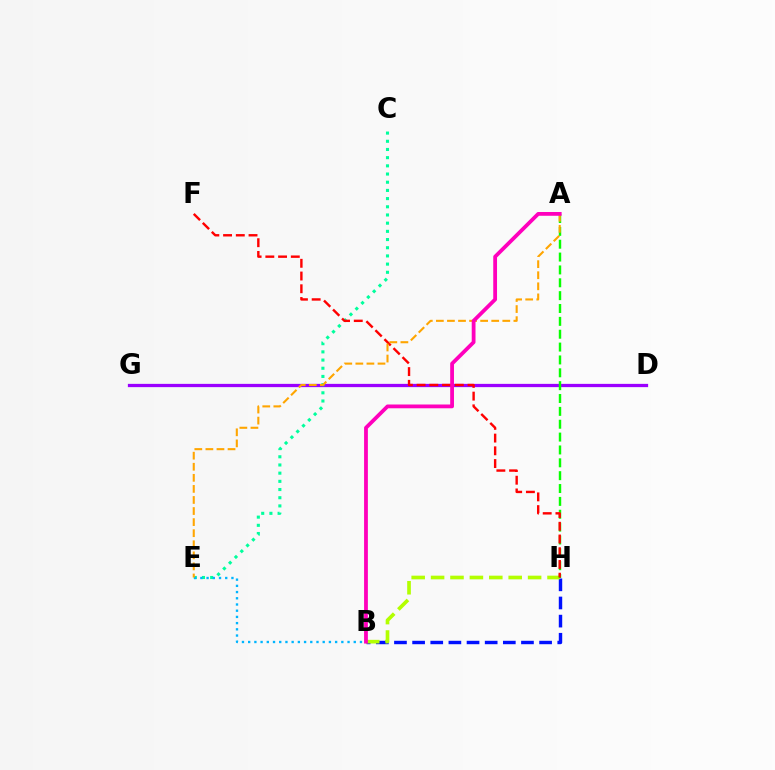{('B', 'H'): [{'color': '#0010ff', 'line_style': 'dashed', 'thickness': 2.46}, {'color': '#b3ff00', 'line_style': 'dashed', 'thickness': 2.64}], ('D', 'G'): [{'color': '#9b00ff', 'line_style': 'solid', 'thickness': 2.35}], ('C', 'E'): [{'color': '#00ff9d', 'line_style': 'dotted', 'thickness': 2.22}], ('A', 'H'): [{'color': '#08ff00', 'line_style': 'dashed', 'thickness': 1.75}], ('B', 'E'): [{'color': '#00b5ff', 'line_style': 'dotted', 'thickness': 1.69}], ('F', 'H'): [{'color': '#ff0000', 'line_style': 'dashed', 'thickness': 1.73}], ('A', 'E'): [{'color': '#ffa500', 'line_style': 'dashed', 'thickness': 1.5}], ('A', 'B'): [{'color': '#ff00bd', 'line_style': 'solid', 'thickness': 2.73}]}